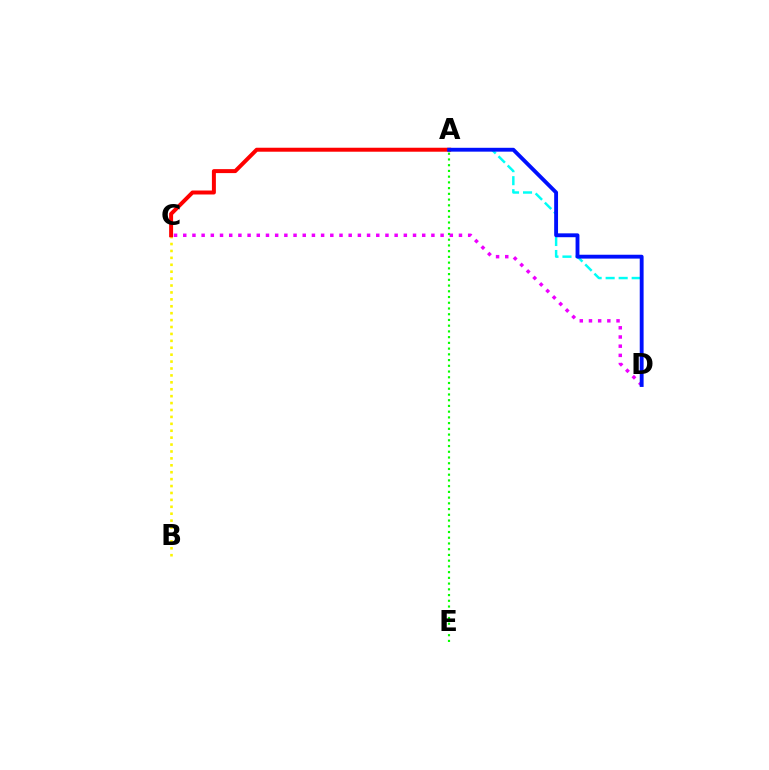{('A', 'D'): [{'color': '#00fff6', 'line_style': 'dashed', 'thickness': 1.77}, {'color': '#0010ff', 'line_style': 'solid', 'thickness': 2.78}], ('B', 'C'): [{'color': '#fcf500', 'line_style': 'dotted', 'thickness': 1.88}], ('C', 'D'): [{'color': '#ee00ff', 'line_style': 'dotted', 'thickness': 2.5}], ('A', 'C'): [{'color': '#ff0000', 'line_style': 'solid', 'thickness': 2.86}], ('A', 'E'): [{'color': '#08ff00', 'line_style': 'dotted', 'thickness': 1.56}]}